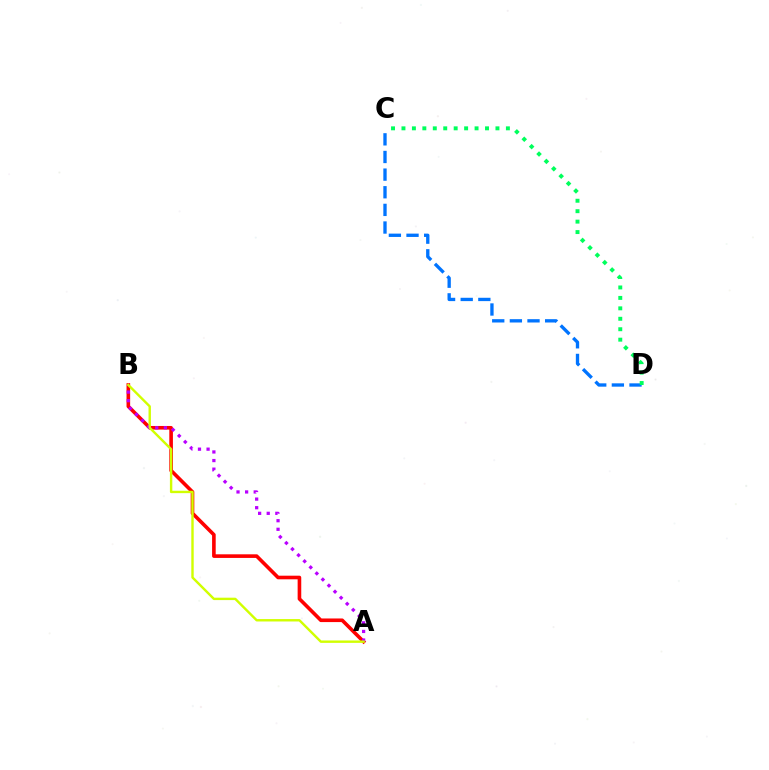{('C', 'D'): [{'color': '#0074ff', 'line_style': 'dashed', 'thickness': 2.4}, {'color': '#00ff5c', 'line_style': 'dotted', 'thickness': 2.84}], ('A', 'B'): [{'color': '#ff0000', 'line_style': 'solid', 'thickness': 2.6}, {'color': '#b900ff', 'line_style': 'dotted', 'thickness': 2.34}, {'color': '#d1ff00', 'line_style': 'solid', 'thickness': 1.73}]}